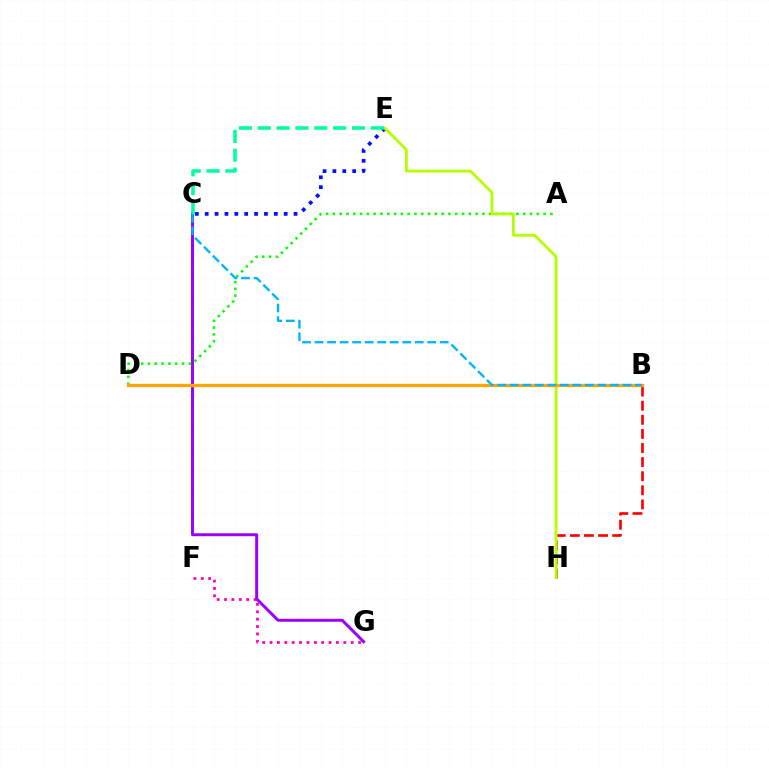{('B', 'H'): [{'color': '#ff0000', 'line_style': 'dashed', 'thickness': 1.92}], ('C', 'E'): [{'color': '#0010ff', 'line_style': 'dotted', 'thickness': 2.68}, {'color': '#00ff9d', 'line_style': 'dashed', 'thickness': 2.56}], ('F', 'G'): [{'color': '#ff00bd', 'line_style': 'dotted', 'thickness': 2.0}], ('C', 'G'): [{'color': '#9b00ff', 'line_style': 'solid', 'thickness': 2.14}], ('A', 'D'): [{'color': '#08ff00', 'line_style': 'dotted', 'thickness': 1.85}], ('E', 'H'): [{'color': '#b3ff00', 'line_style': 'solid', 'thickness': 2.03}], ('B', 'D'): [{'color': '#ffa500', 'line_style': 'solid', 'thickness': 2.36}], ('B', 'C'): [{'color': '#00b5ff', 'line_style': 'dashed', 'thickness': 1.7}]}